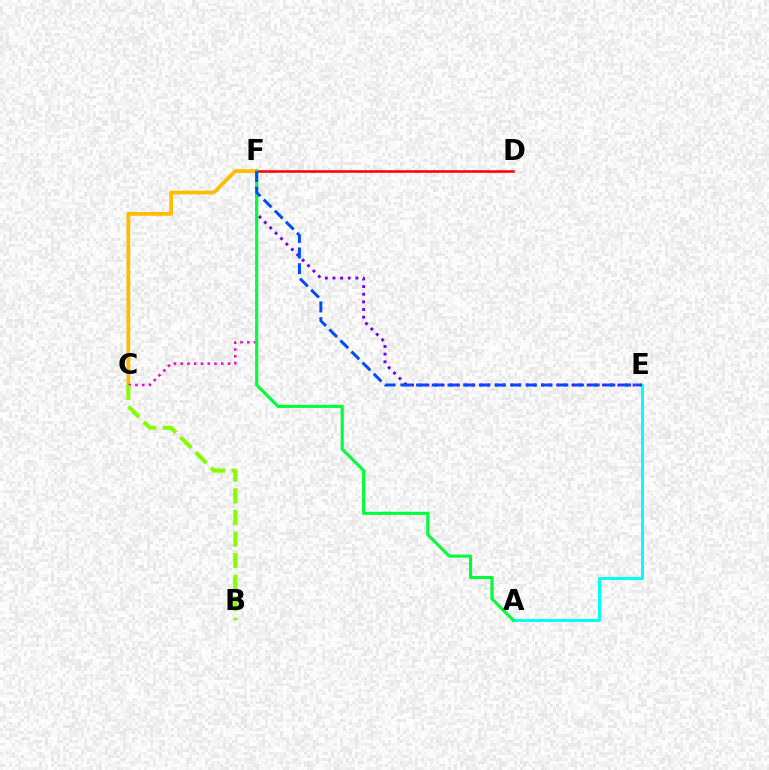{('A', 'E'): [{'color': '#00fff6', 'line_style': 'solid', 'thickness': 2.13}], ('C', 'F'): [{'color': '#ffbd00', 'line_style': 'solid', 'thickness': 2.72}, {'color': '#ff00cf', 'line_style': 'dotted', 'thickness': 1.84}], ('E', 'F'): [{'color': '#7200ff', 'line_style': 'dotted', 'thickness': 2.08}, {'color': '#004bff', 'line_style': 'dashed', 'thickness': 2.13}], ('D', 'F'): [{'color': '#ff0000', 'line_style': 'solid', 'thickness': 1.84}], ('A', 'F'): [{'color': '#00ff39', 'line_style': 'solid', 'thickness': 2.23}], ('B', 'C'): [{'color': '#84ff00', 'line_style': 'dashed', 'thickness': 2.93}]}